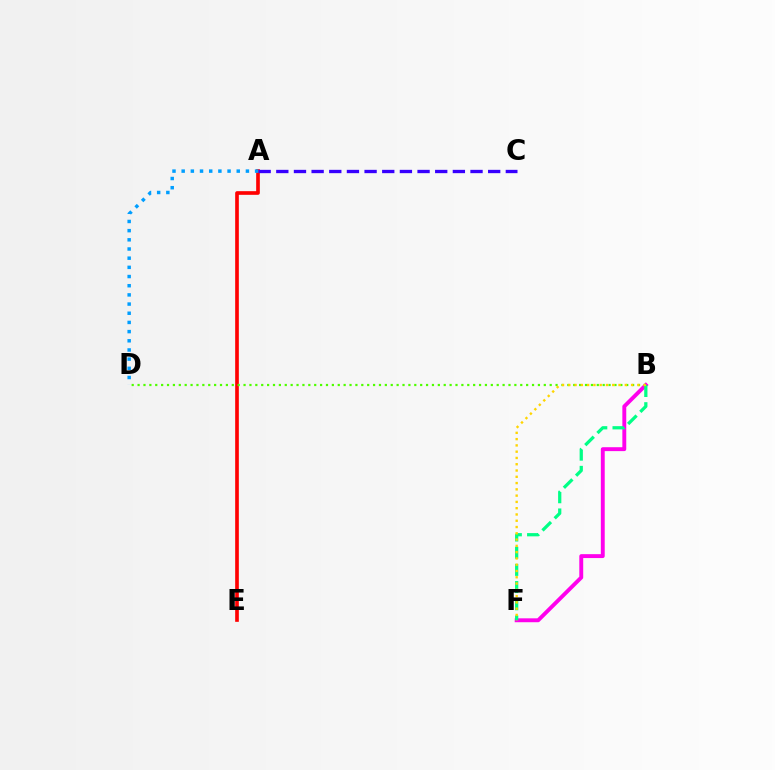{('A', 'E'): [{'color': '#ff0000', 'line_style': 'solid', 'thickness': 2.63}], ('A', 'C'): [{'color': '#3700ff', 'line_style': 'dashed', 'thickness': 2.4}], ('B', 'F'): [{'color': '#ff00ed', 'line_style': 'solid', 'thickness': 2.81}, {'color': '#00ff86', 'line_style': 'dashed', 'thickness': 2.33}, {'color': '#ffd500', 'line_style': 'dotted', 'thickness': 1.71}], ('A', 'D'): [{'color': '#009eff', 'line_style': 'dotted', 'thickness': 2.49}], ('B', 'D'): [{'color': '#4fff00', 'line_style': 'dotted', 'thickness': 1.6}]}